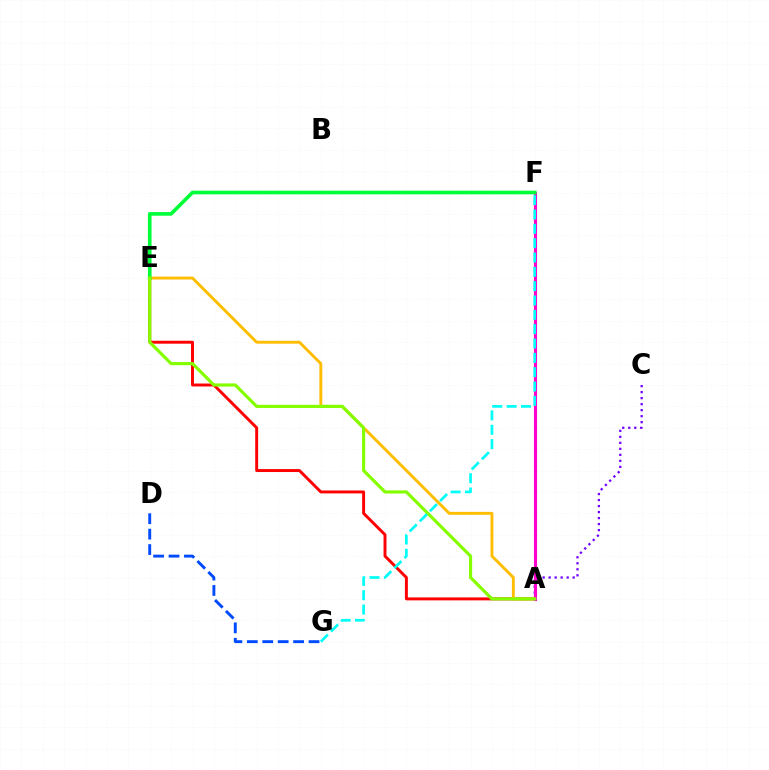{('A', 'C'): [{'color': '#7200ff', 'line_style': 'dotted', 'thickness': 1.63}], ('A', 'E'): [{'color': '#ff0000', 'line_style': 'solid', 'thickness': 2.11}, {'color': '#ffbd00', 'line_style': 'solid', 'thickness': 2.08}, {'color': '#84ff00', 'line_style': 'solid', 'thickness': 2.28}], ('A', 'F'): [{'color': '#ff00cf', 'line_style': 'solid', 'thickness': 2.24}], ('D', 'G'): [{'color': '#004bff', 'line_style': 'dashed', 'thickness': 2.1}], ('E', 'F'): [{'color': '#00ff39', 'line_style': 'solid', 'thickness': 2.62}], ('F', 'G'): [{'color': '#00fff6', 'line_style': 'dashed', 'thickness': 1.95}]}